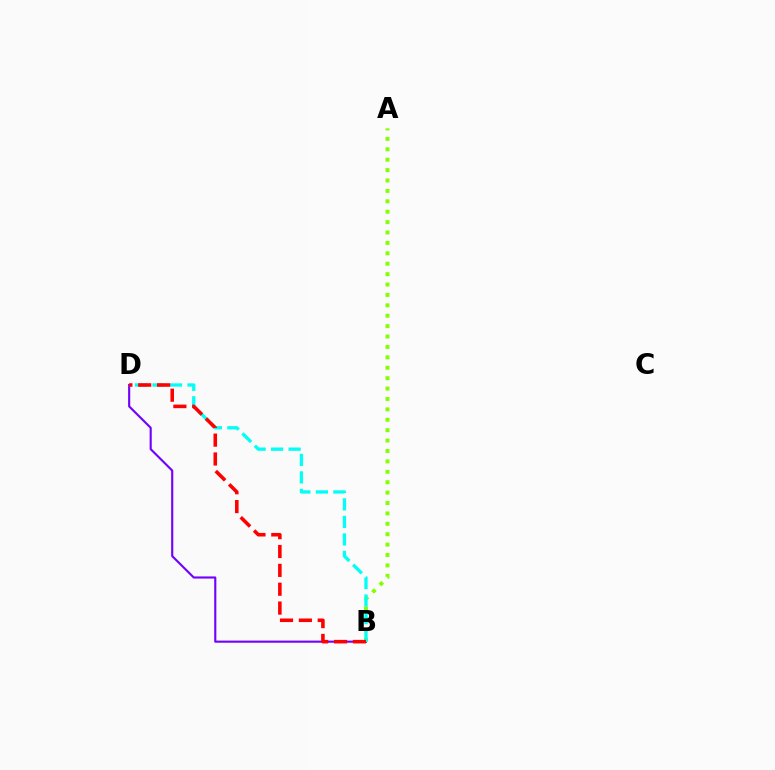{('B', 'D'): [{'color': '#7200ff', 'line_style': 'solid', 'thickness': 1.53}, {'color': '#00fff6', 'line_style': 'dashed', 'thickness': 2.38}, {'color': '#ff0000', 'line_style': 'dashed', 'thickness': 2.56}], ('A', 'B'): [{'color': '#84ff00', 'line_style': 'dotted', 'thickness': 2.83}]}